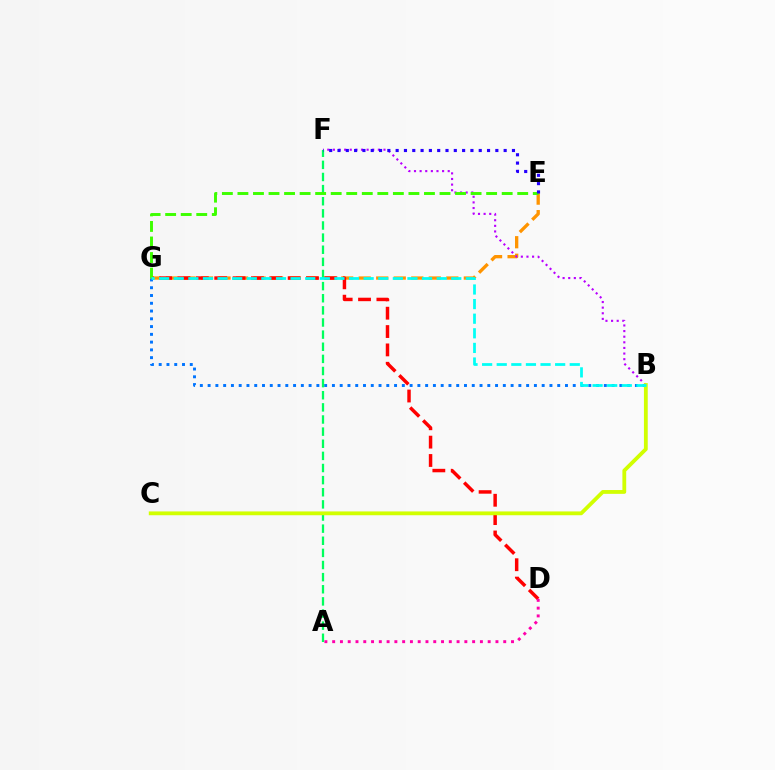{('E', 'G'): [{'color': '#ff9400', 'line_style': 'dashed', 'thickness': 2.38}, {'color': '#3dff00', 'line_style': 'dashed', 'thickness': 2.11}], ('D', 'G'): [{'color': '#ff0000', 'line_style': 'dashed', 'thickness': 2.49}], ('A', 'D'): [{'color': '#ff00ac', 'line_style': 'dotted', 'thickness': 2.11}], ('B', 'G'): [{'color': '#0074ff', 'line_style': 'dotted', 'thickness': 2.11}, {'color': '#00fff6', 'line_style': 'dashed', 'thickness': 1.98}], ('B', 'F'): [{'color': '#b900ff', 'line_style': 'dotted', 'thickness': 1.53}], ('A', 'F'): [{'color': '#00ff5c', 'line_style': 'dashed', 'thickness': 1.65}], ('B', 'C'): [{'color': '#d1ff00', 'line_style': 'solid', 'thickness': 2.74}], ('E', 'F'): [{'color': '#2500ff', 'line_style': 'dotted', 'thickness': 2.26}]}